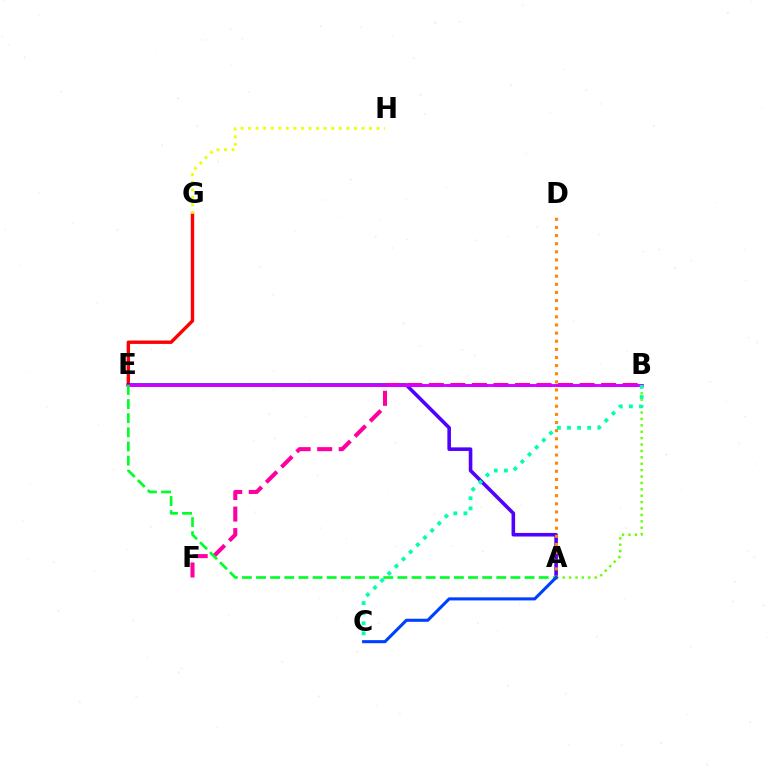{('E', 'G'): [{'color': '#ff0000', 'line_style': 'solid', 'thickness': 2.44}], ('G', 'H'): [{'color': '#eeff00', 'line_style': 'dotted', 'thickness': 2.06}], ('B', 'E'): [{'color': '#00c7ff', 'line_style': 'dashed', 'thickness': 2.1}, {'color': '#d600ff', 'line_style': 'solid', 'thickness': 2.05}], ('A', 'E'): [{'color': '#4f00ff', 'line_style': 'solid', 'thickness': 2.58}, {'color': '#00ff27', 'line_style': 'dashed', 'thickness': 1.92}], ('B', 'F'): [{'color': '#ff00a0', 'line_style': 'dashed', 'thickness': 2.93}], ('A', 'B'): [{'color': '#66ff00', 'line_style': 'dotted', 'thickness': 1.74}], ('A', 'D'): [{'color': '#ff8800', 'line_style': 'dotted', 'thickness': 2.21}], ('B', 'C'): [{'color': '#00ffaf', 'line_style': 'dotted', 'thickness': 2.74}], ('A', 'C'): [{'color': '#003fff', 'line_style': 'solid', 'thickness': 2.21}]}